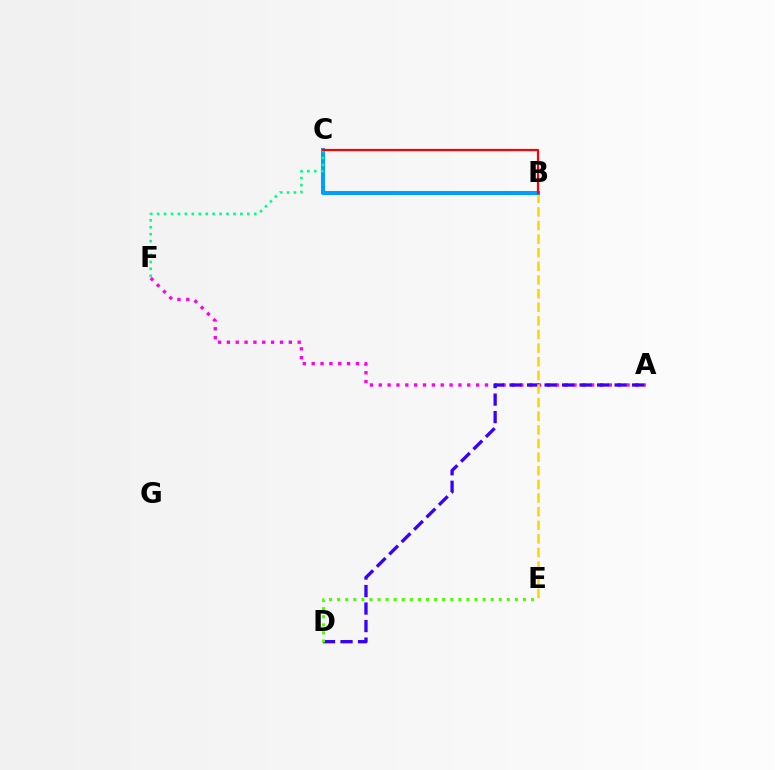{('A', 'F'): [{'color': '#ff00ed', 'line_style': 'dotted', 'thickness': 2.4}], ('A', 'D'): [{'color': '#3700ff', 'line_style': 'dashed', 'thickness': 2.38}], ('B', 'E'): [{'color': '#ffd500', 'line_style': 'dashed', 'thickness': 1.85}], ('B', 'C'): [{'color': '#009eff', 'line_style': 'solid', 'thickness': 2.9}, {'color': '#ff0000', 'line_style': 'solid', 'thickness': 1.6}], ('C', 'F'): [{'color': '#00ff86', 'line_style': 'dotted', 'thickness': 1.88}], ('D', 'E'): [{'color': '#4fff00', 'line_style': 'dotted', 'thickness': 2.2}]}